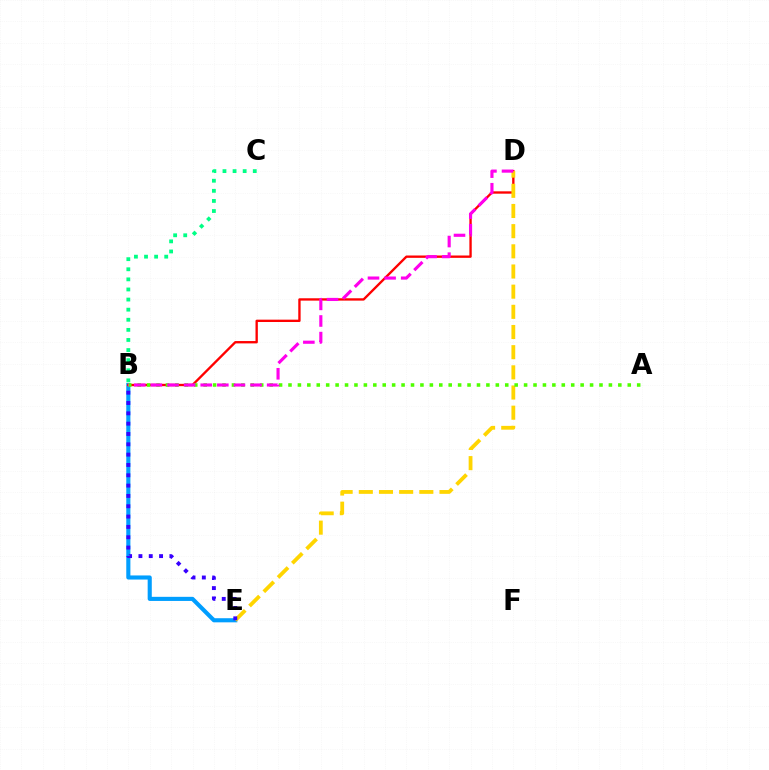{('B', 'E'): [{'color': '#009eff', 'line_style': 'solid', 'thickness': 2.96}, {'color': '#3700ff', 'line_style': 'dotted', 'thickness': 2.81}], ('B', 'D'): [{'color': '#ff0000', 'line_style': 'solid', 'thickness': 1.69}, {'color': '#ff00ed', 'line_style': 'dashed', 'thickness': 2.26}], ('D', 'E'): [{'color': '#ffd500', 'line_style': 'dashed', 'thickness': 2.74}], ('B', 'C'): [{'color': '#00ff86', 'line_style': 'dotted', 'thickness': 2.74}], ('A', 'B'): [{'color': '#4fff00', 'line_style': 'dotted', 'thickness': 2.56}]}